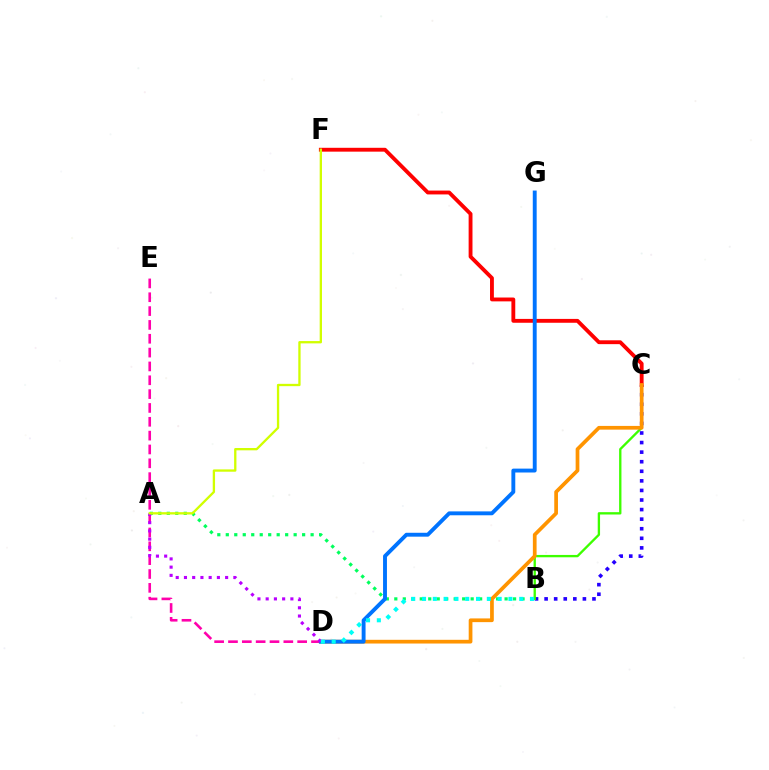{('A', 'B'): [{'color': '#00ff5c', 'line_style': 'dotted', 'thickness': 2.3}], ('B', 'C'): [{'color': '#2500ff', 'line_style': 'dotted', 'thickness': 2.6}, {'color': '#3dff00', 'line_style': 'solid', 'thickness': 1.68}], ('D', 'E'): [{'color': '#ff00ac', 'line_style': 'dashed', 'thickness': 1.88}], ('C', 'F'): [{'color': '#ff0000', 'line_style': 'solid', 'thickness': 2.77}], ('C', 'D'): [{'color': '#ff9400', 'line_style': 'solid', 'thickness': 2.68}], ('D', 'G'): [{'color': '#0074ff', 'line_style': 'solid', 'thickness': 2.8}], ('A', 'D'): [{'color': '#b900ff', 'line_style': 'dotted', 'thickness': 2.24}], ('B', 'D'): [{'color': '#00fff6', 'line_style': 'dotted', 'thickness': 2.94}], ('A', 'F'): [{'color': '#d1ff00', 'line_style': 'solid', 'thickness': 1.67}]}